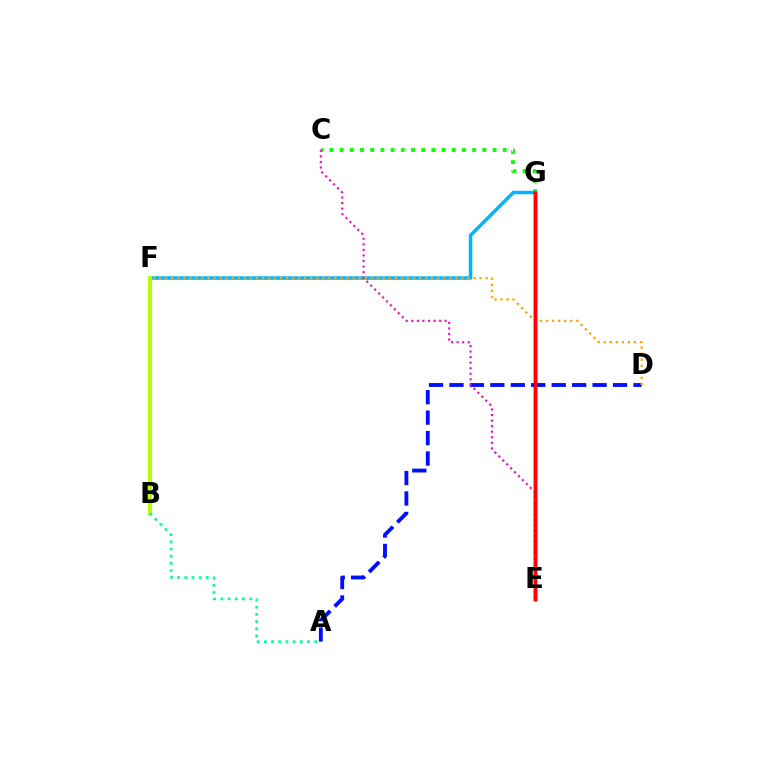{('C', 'G'): [{'color': '#08ff00', 'line_style': 'dotted', 'thickness': 2.77}], ('F', 'G'): [{'color': '#00b5ff', 'line_style': 'solid', 'thickness': 2.52}], ('E', 'G'): [{'color': '#9b00ff', 'line_style': 'solid', 'thickness': 2.5}, {'color': '#ff0000', 'line_style': 'solid', 'thickness': 2.49}], ('A', 'D'): [{'color': '#0010ff', 'line_style': 'dashed', 'thickness': 2.78}], ('C', 'E'): [{'color': '#ff00bd', 'line_style': 'dotted', 'thickness': 1.51}], ('D', 'F'): [{'color': '#ffa500', 'line_style': 'dotted', 'thickness': 1.64}], ('B', 'F'): [{'color': '#b3ff00', 'line_style': 'solid', 'thickness': 2.82}], ('A', 'B'): [{'color': '#00ff9d', 'line_style': 'dotted', 'thickness': 1.95}]}